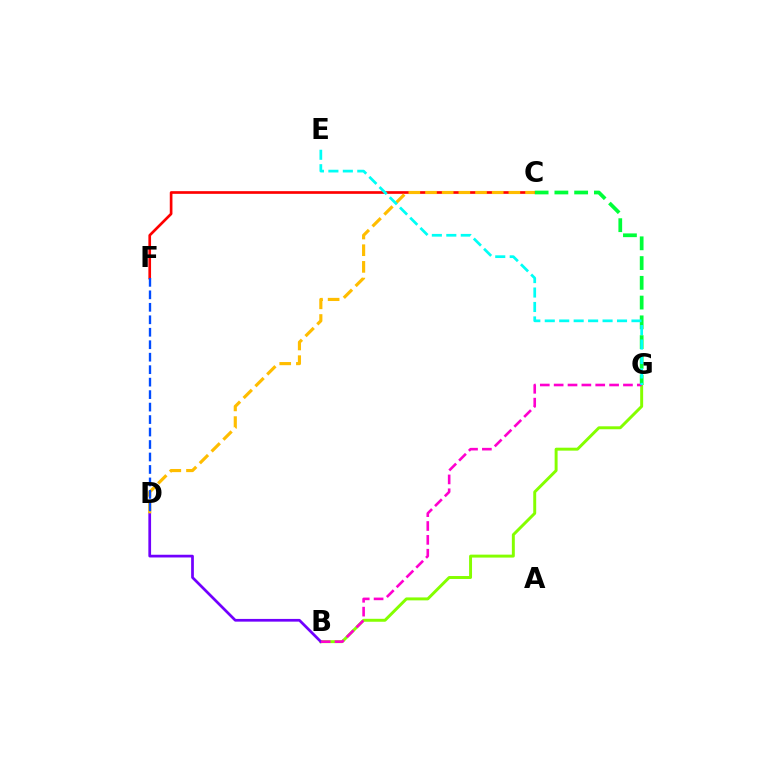{('C', 'F'): [{'color': '#ff0000', 'line_style': 'solid', 'thickness': 1.92}], ('B', 'G'): [{'color': '#84ff00', 'line_style': 'solid', 'thickness': 2.12}, {'color': '#ff00cf', 'line_style': 'dashed', 'thickness': 1.88}], ('C', 'G'): [{'color': '#00ff39', 'line_style': 'dashed', 'thickness': 2.68}], ('B', 'D'): [{'color': '#7200ff', 'line_style': 'solid', 'thickness': 1.96}], ('C', 'D'): [{'color': '#ffbd00', 'line_style': 'dashed', 'thickness': 2.27}], ('D', 'F'): [{'color': '#004bff', 'line_style': 'dashed', 'thickness': 1.69}], ('E', 'G'): [{'color': '#00fff6', 'line_style': 'dashed', 'thickness': 1.96}]}